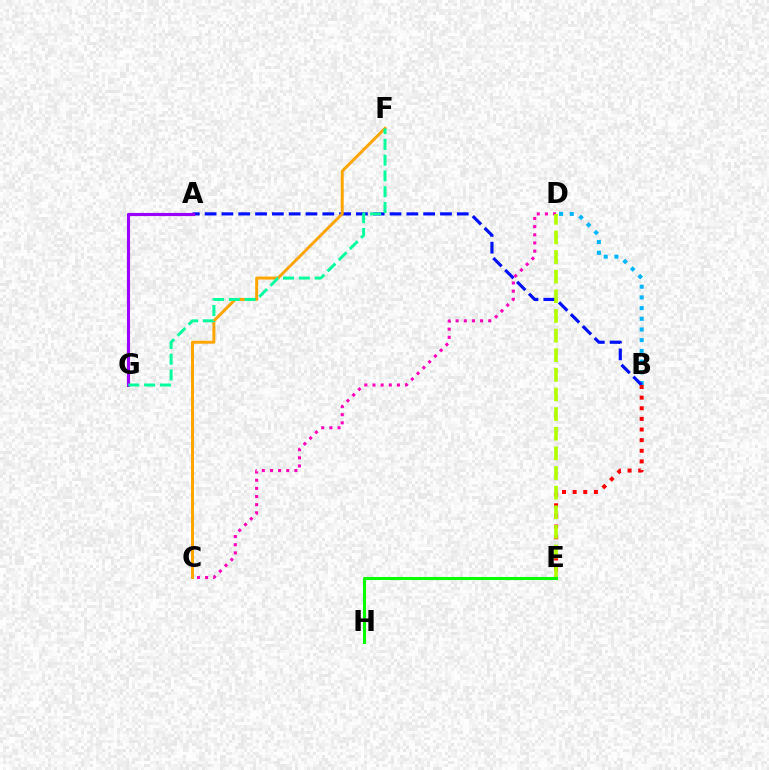{('B', 'D'): [{'color': '#00b5ff', 'line_style': 'dotted', 'thickness': 2.91}], ('A', 'B'): [{'color': '#0010ff', 'line_style': 'dashed', 'thickness': 2.28}], ('C', 'F'): [{'color': '#ffa500', 'line_style': 'solid', 'thickness': 2.14}], ('C', 'D'): [{'color': '#ff00bd', 'line_style': 'dotted', 'thickness': 2.21}], ('B', 'E'): [{'color': '#ff0000', 'line_style': 'dotted', 'thickness': 2.89}], ('D', 'E'): [{'color': '#b3ff00', 'line_style': 'dashed', 'thickness': 2.67}], ('A', 'G'): [{'color': '#9b00ff', 'line_style': 'solid', 'thickness': 2.25}], ('E', 'H'): [{'color': '#08ff00', 'line_style': 'solid', 'thickness': 2.2}], ('F', 'G'): [{'color': '#00ff9d', 'line_style': 'dashed', 'thickness': 2.14}]}